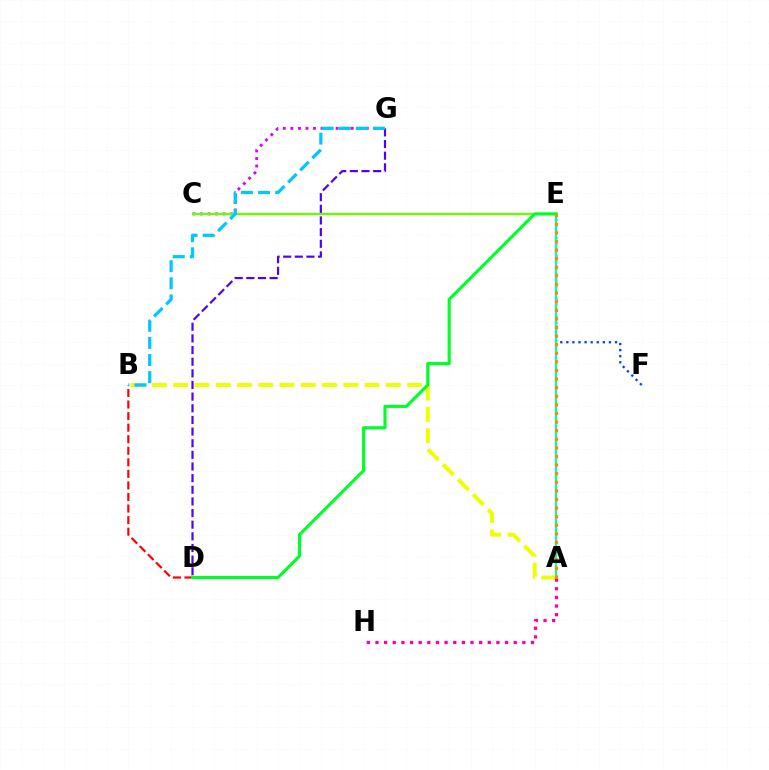{('E', 'F'): [{'color': '#003fff', 'line_style': 'dotted', 'thickness': 1.65}], ('A', 'E'): [{'color': '#00ffaf', 'line_style': 'solid', 'thickness': 1.64}, {'color': '#ff8800', 'line_style': 'dotted', 'thickness': 2.34}], ('C', 'G'): [{'color': '#d600ff', 'line_style': 'dotted', 'thickness': 2.05}], ('A', 'B'): [{'color': '#eeff00', 'line_style': 'dashed', 'thickness': 2.89}], ('C', 'E'): [{'color': '#66ff00', 'line_style': 'solid', 'thickness': 1.67}], ('B', 'D'): [{'color': '#ff0000', 'line_style': 'dashed', 'thickness': 1.57}], ('A', 'H'): [{'color': '#ff00a0', 'line_style': 'dotted', 'thickness': 2.35}], ('D', 'E'): [{'color': '#00ff27', 'line_style': 'solid', 'thickness': 2.25}], ('D', 'G'): [{'color': '#4f00ff', 'line_style': 'dashed', 'thickness': 1.58}], ('B', 'G'): [{'color': '#00c7ff', 'line_style': 'dashed', 'thickness': 2.33}]}